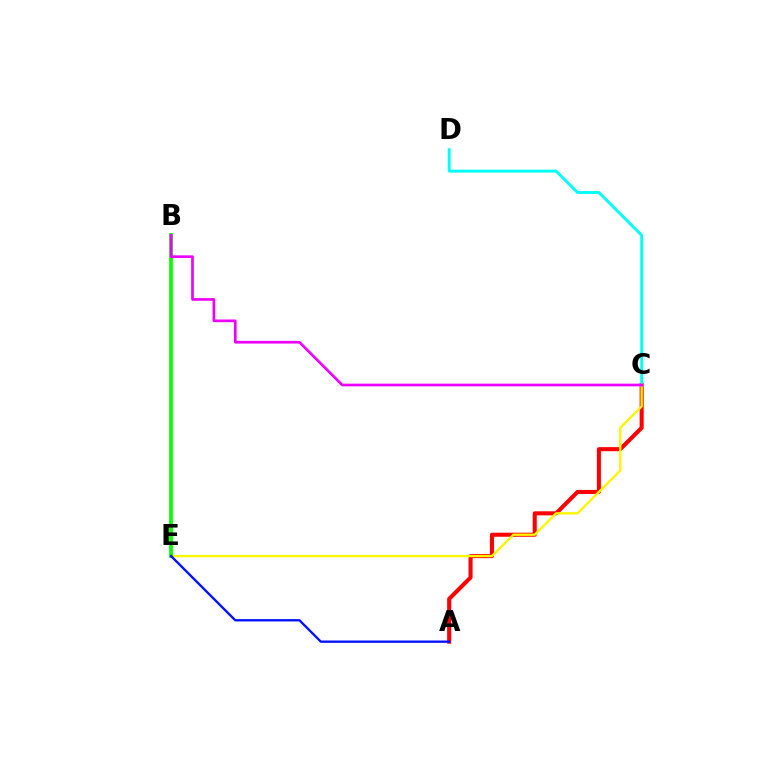{('A', 'C'): [{'color': '#ff0000', 'line_style': 'solid', 'thickness': 2.92}], ('C', 'E'): [{'color': '#fcf500', 'line_style': 'solid', 'thickness': 1.68}], ('B', 'E'): [{'color': '#08ff00', 'line_style': 'solid', 'thickness': 2.71}], ('A', 'E'): [{'color': '#0010ff', 'line_style': 'solid', 'thickness': 1.67}], ('C', 'D'): [{'color': '#00fff6', 'line_style': 'solid', 'thickness': 2.09}], ('B', 'C'): [{'color': '#ee00ff', 'line_style': 'solid', 'thickness': 1.93}]}